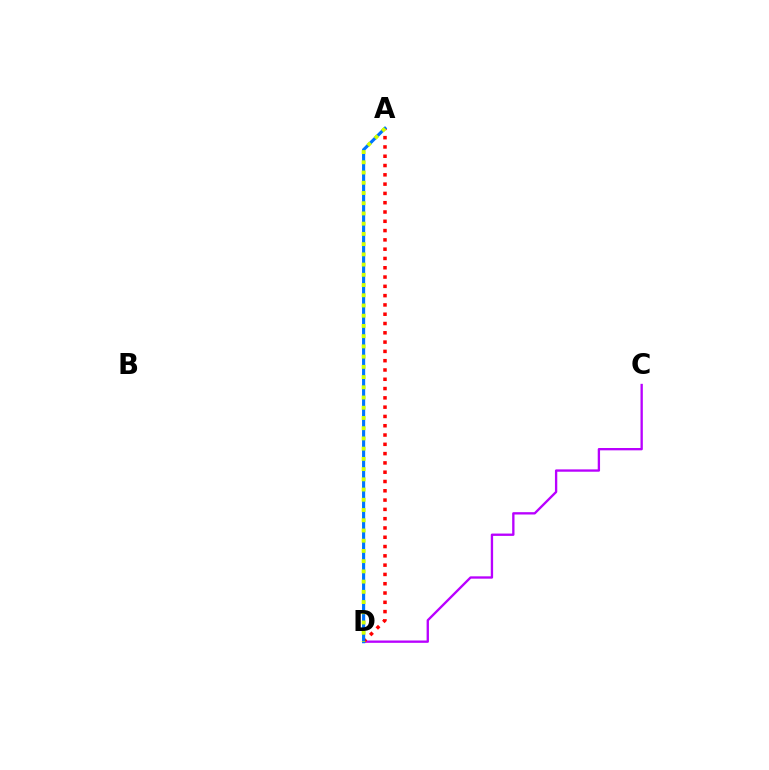{('C', 'D'): [{'color': '#b900ff', 'line_style': 'solid', 'thickness': 1.68}], ('A', 'D'): [{'color': '#ff0000', 'line_style': 'dotted', 'thickness': 2.52}, {'color': '#00ff5c', 'line_style': 'dotted', 'thickness': 1.63}, {'color': '#0074ff', 'line_style': 'solid', 'thickness': 2.25}, {'color': '#d1ff00', 'line_style': 'dotted', 'thickness': 2.78}]}